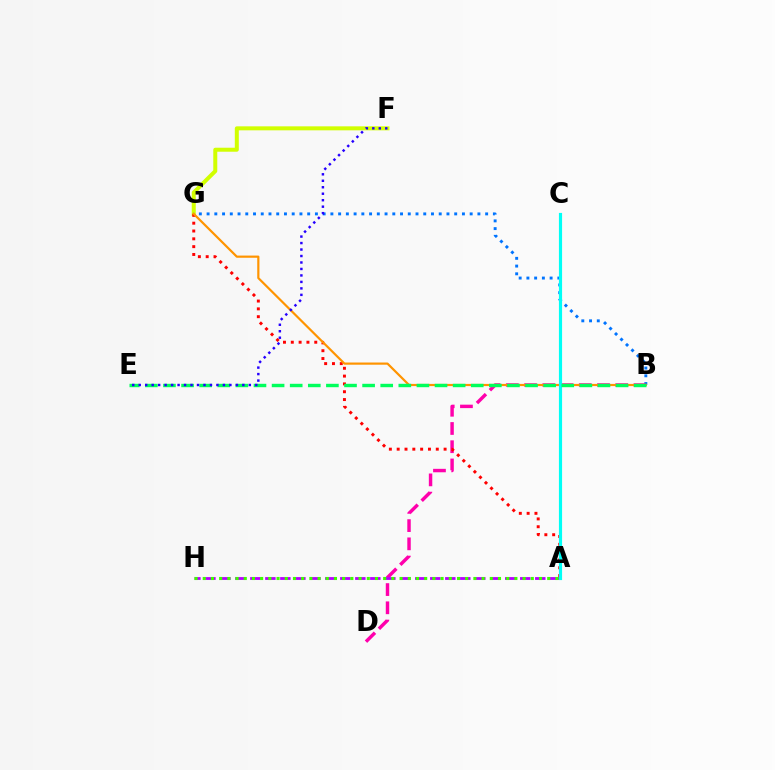{('F', 'G'): [{'color': '#d1ff00', 'line_style': 'solid', 'thickness': 2.88}], ('B', 'G'): [{'color': '#0074ff', 'line_style': 'dotted', 'thickness': 2.1}, {'color': '#ff9400', 'line_style': 'solid', 'thickness': 1.58}], ('B', 'D'): [{'color': '#ff00ac', 'line_style': 'dashed', 'thickness': 2.48}], ('A', 'G'): [{'color': '#ff0000', 'line_style': 'dotted', 'thickness': 2.12}], ('A', 'H'): [{'color': '#b900ff', 'line_style': 'dashed', 'thickness': 2.04}, {'color': '#3dff00', 'line_style': 'dotted', 'thickness': 2.23}], ('A', 'C'): [{'color': '#00fff6', 'line_style': 'solid', 'thickness': 2.28}], ('B', 'E'): [{'color': '#00ff5c', 'line_style': 'dashed', 'thickness': 2.46}], ('E', 'F'): [{'color': '#2500ff', 'line_style': 'dotted', 'thickness': 1.76}]}